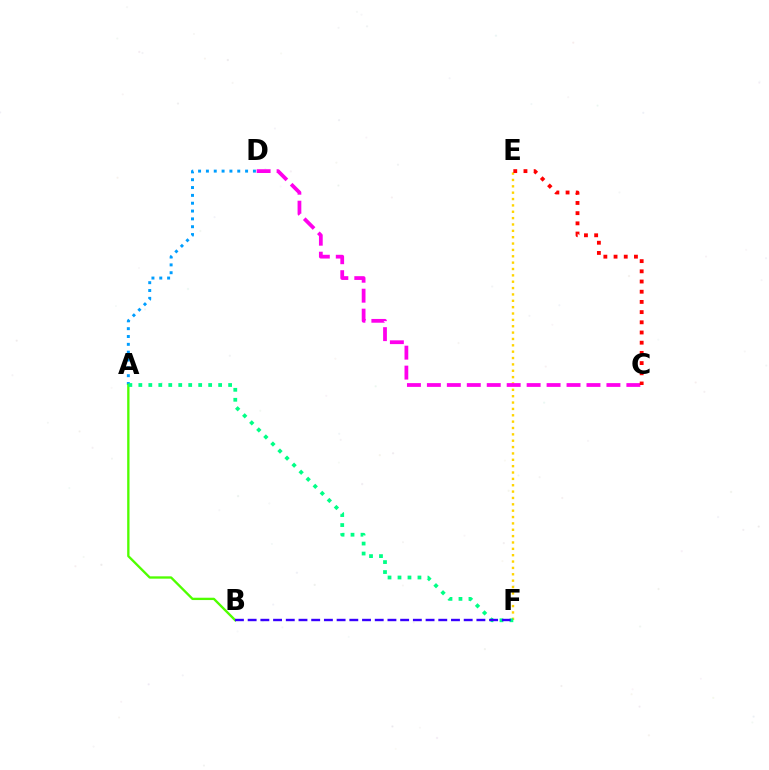{('E', 'F'): [{'color': '#ffd500', 'line_style': 'dotted', 'thickness': 1.73}], ('A', 'D'): [{'color': '#009eff', 'line_style': 'dotted', 'thickness': 2.13}], ('C', 'D'): [{'color': '#ff00ed', 'line_style': 'dashed', 'thickness': 2.71}], ('A', 'B'): [{'color': '#4fff00', 'line_style': 'solid', 'thickness': 1.68}], ('A', 'F'): [{'color': '#00ff86', 'line_style': 'dotted', 'thickness': 2.71}], ('B', 'F'): [{'color': '#3700ff', 'line_style': 'dashed', 'thickness': 1.73}], ('C', 'E'): [{'color': '#ff0000', 'line_style': 'dotted', 'thickness': 2.77}]}